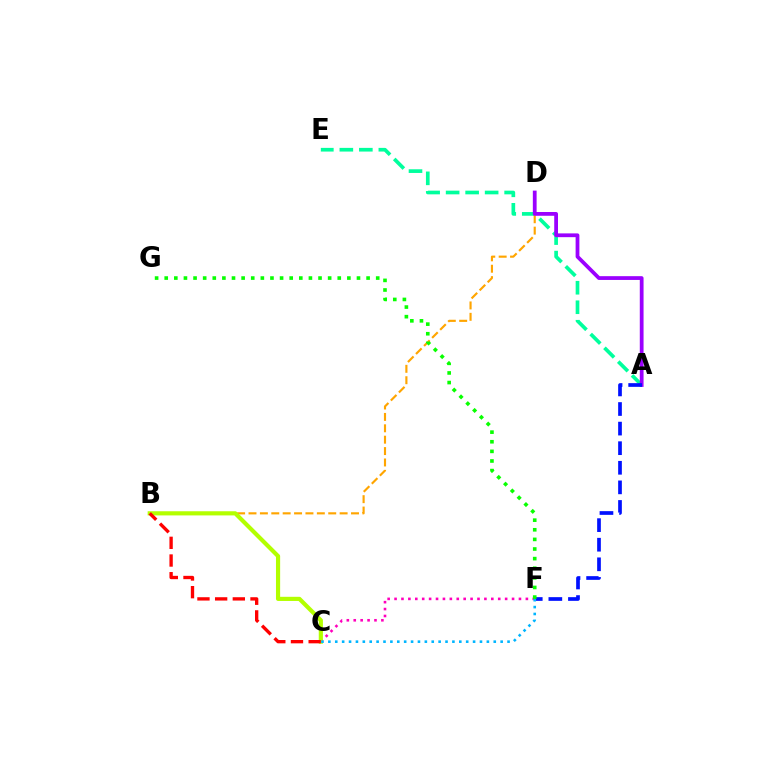{('C', 'F'): [{'color': '#ff00bd', 'line_style': 'dotted', 'thickness': 1.88}, {'color': '#00b5ff', 'line_style': 'dotted', 'thickness': 1.87}], ('A', 'E'): [{'color': '#00ff9d', 'line_style': 'dashed', 'thickness': 2.65}], ('B', 'D'): [{'color': '#ffa500', 'line_style': 'dashed', 'thickness': 1.55}], ('B', 'C'): [{'color': '#b3ff00', 'line_style': 'solid', 'thickness': 3.0}, {'color': '#ff0000', 'line_style': 'dashed', 'thickness': 2.4}], ('A', 'D'): [{'color': '#9b00ff', 'line_style': 'solid', 'thickness': 2.72}], ('A', 'F'): [{'color': '#0010ff', 'line_style': 'dashed', 'thickness': 2.66}], ('F', 'G'): [{'color': '#08ff00', 'line_style': 'dotted', 'thickness': 2.61}]}